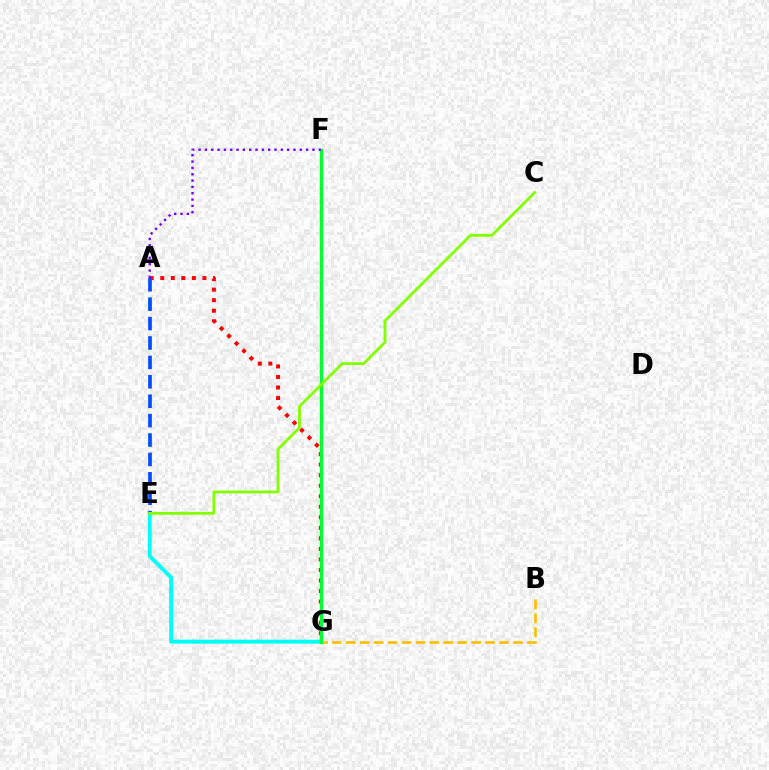{('A', 'G'): [{'color': '#ff0000', 'line_style': 'dotted', 'thickness': 2.86}], ('E', 'G'): [{'color': '#00fff6', 'line_style': 'solid', 'thickness': 2.79}], ('B', 'G'): [{'color': '#ffbd00', 'line_style': 'dashed', 'thickness': 1.89}], ('F', 'G'): [{'color': '#ff00cf', 'line_style': 'solid', 'thickness': 1.84}, {'color': '#00ff39', 'line_style': 'solid', 'thickness': 2.41}], ('A', 'F'): [{'color': '#7200ff', 'line_style': 'dotted', 'thickness': 1.72}], ('A', 'E'): [{'color': '#004bff', 'line_style': 'dashed', 'thickness': 2.64}], ('C', 'E'): [{'color': '#84ff00', 'line_style': 'solid', 'thickness': 2.04}]}